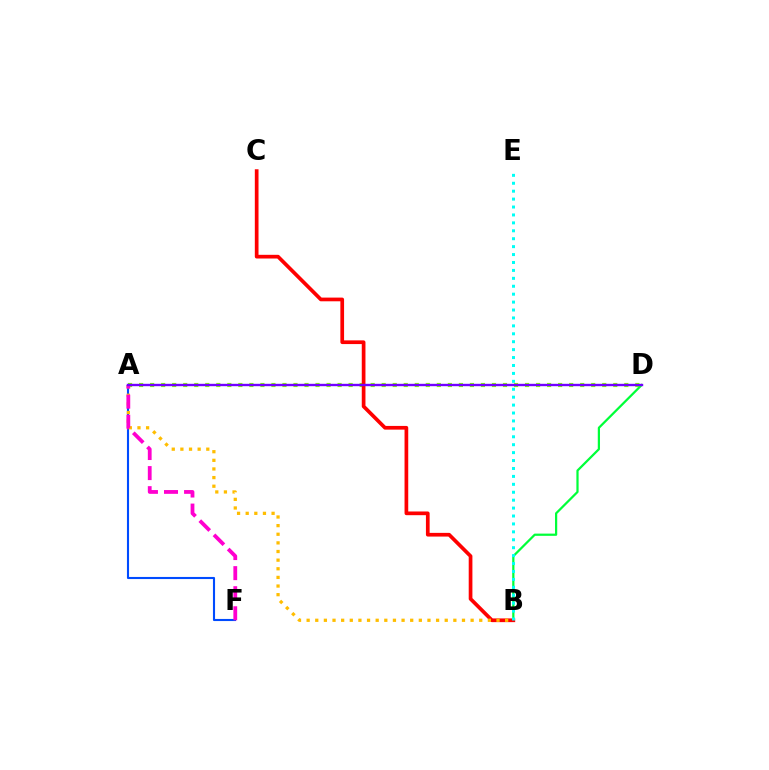{('A', 'D'): [{'color': '#84ff00', 'line_style': 'dotted', 'thickness': 3.0}, {'color': '#7200ff', 'line_style': 'solid', 'thickness': 1.71}], ('A', 'F'): [{'color': '#004bff', 'line_style': 'solid', 'thickness': 1.52}, {'color': '#ff00cf', 'line_style': 'dashed', 'thickness': 2.73}], ('B', 'D'): [{'color': '#00ff39', 'line_style': 'solid', 'thickness': 1.61}], ('B', 'C'): [{'color': '#ff0000', 'line_style': 'solid', 'thickness': 2.66}], ('A', 'B'): [{'color': '#ffbd00', 'line_style': 'dotted', 'thickness': 2.34}], ('B', 'E'): [{'color': '#00fff6', 'line_style': 'dotted', 'thickness': 2.15}]}